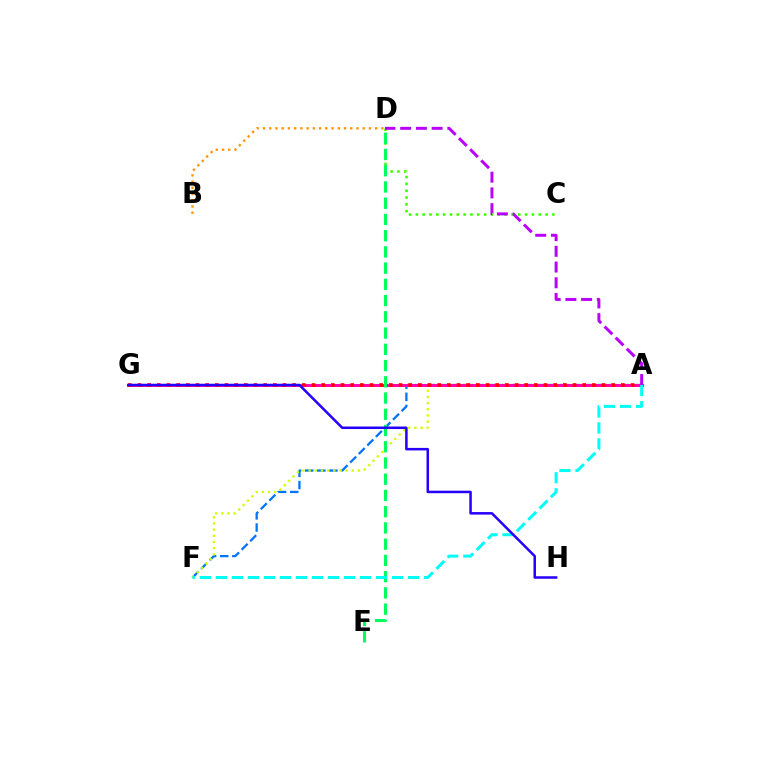{('A', 'F'): [{'color': '#0074ff', 'line_style': 'dashed', 'thickness': 1.65}, {'color': '#d1ff00', 'line_style': 'dotted', 'thickness': 1.68}, {'color': '#00fff6', 'line_style': 'dashed', 'thickness': 2.18}], ('A', 'G'): [{'color': '#ff00ac', 'line_style': 'solid', 'thickness': 2.11}, {'color': '#ff0000', 'line_style': 'dotted', 'thickness': 2.63}], ('C', 'D'): [{'color': '#3dff00', 'line_style': 'dotted', 'thickness': 1.85}], ('D', 'E'): [{'color': '#00ff5c', 'line_style': 'dashed', 'thickness': 2.21}], ('B', 'D'): [{'color': '#ff9400', 'line_style': 'dotted', 'thickness': 1.69}], ('A', 'D'): [{'color': '#b900ff', 'line_style': 'dashed', 'thickness': 2.14}], ('G', 'H'): [{'color': '#2500ff', 'line_style': 'solid', 'thickness': 1.81}]}